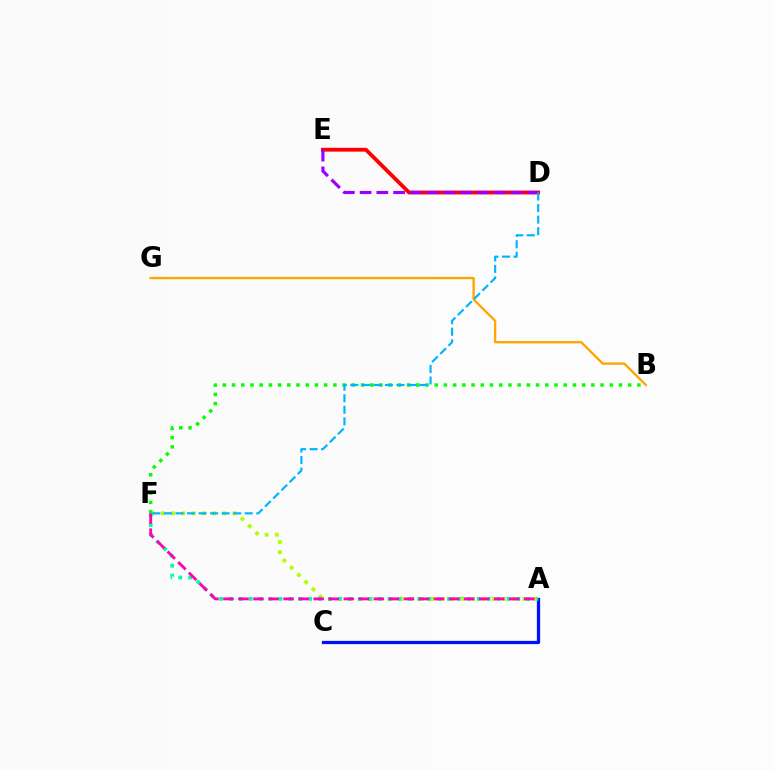{('A', 'F'): [{'color': '#b3ff00', 'line_style': 'dotted', 'thickness': 2.78}, {'color': '#00ff9d', 'line_style': 'dotted', 'thickness': 2.69}, {'color': '#ff00bd', 'line_style': 'dashed', 'thickness': 2.04}], ('A', 'C'): [{'color': '#0010ff', 'line_style': 'solid', 'thickness': 2.34}], ('D', 'E'): [{'color': '#ff0000', 'line_style': 'solid', 'thickness': 2.76}, {'color': '#9b00ff', 'line_style': 'dashed', 'thickness': 2.28}], ('B', 'G'): [{'color': '#ffa500', 'line_style': 'solid', 'thickness': 1.67}], ('B', 'F'): [{'color': '#08ff00', 'line_style': 'dotted', 'thickness': 2.5}], ('D', 'F'): [{'color': '#00b5ff', 'line_style': 'dashed', 'thickness': 1.57}]}